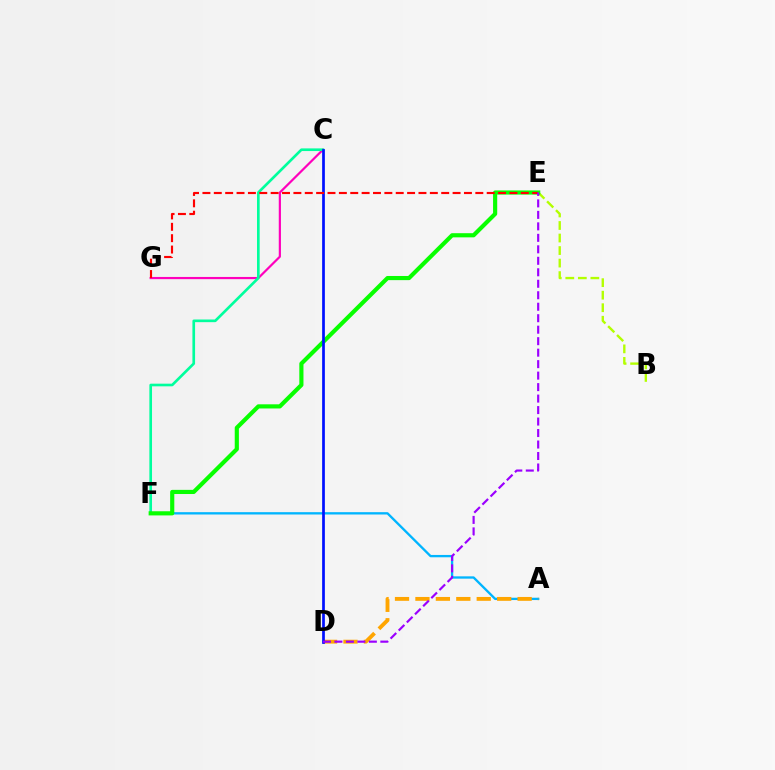{('A', 'F'): [{'color': '#00b5ff', 'line_style': 'solid', 'thickness': 1.67}], ('C', 'G'): [{'color': '#ff00bd', 'line_style': 'solid', 'thickness': 1.58}], ('B', 'E'): [{'color': '#b3ff00', 'line_style': 'dashed', 'thickness': 1.7}], ('C', 'F'): [{'color': '#00ff9d', 'line_style': 'solid', 'thickness': 1.91}], ('E', 'F'): [{'color': '#08ff00', 'line_style': 'solid', 'thickness': 2.99}], ('A', 'D'): [{'color': '#ffa500', 'line_style': 'dashed', 'thickness': 2.78}], ('C', 'D'): [{'color': '#0010ff', 'line_style': 'solid', 'thickness': 1.96}], ('E', 'G'): [{'color': '#ff0000', 'line_style': 'dashed', 'thickness': 1.54}], ('D', 'E'): [{'color': '#9b00ff', 'line_style': 'dashed', 'thickness': 1.56}]}